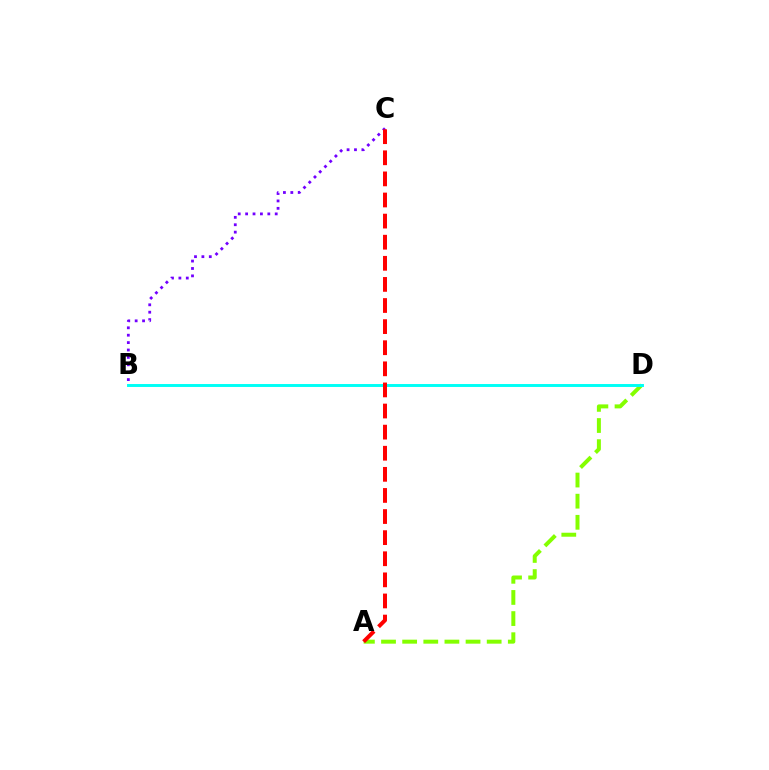{('B', 'C'): [{'color': '#7200ff', 'line_style': 'dotted', 'thickness': 2.01}], ('A', 'D'): [{'color': '#84ff00', 'line_style': 'dashed', 'thickness': 2.87}], ('B', 'D'): [{'color': '#00fff6', 'line_style': 'solid', 'thickness': 2.12}], ('A', 'C'): [{'color': '#ff0000', 'line_style': 'dashed', 'thickness': 2.87}]}